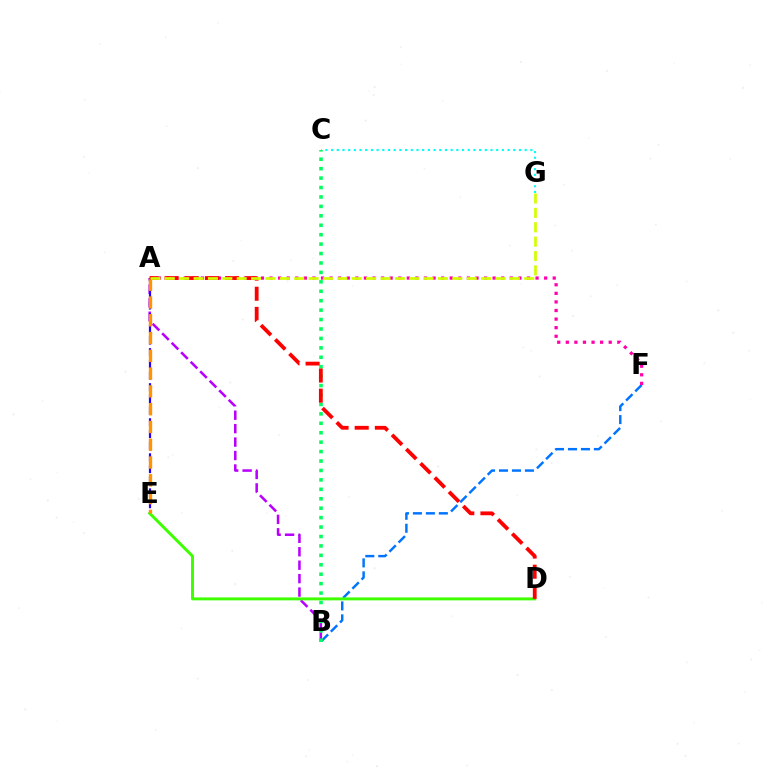{('A', 'B'): [{'color': '#b900ff', 'line_style': 'dashed', 'thickness': 1.83}], ('C', 'G'): [{'color': '#00fff6', 'line_style': 'dotted', 'thickness': 1.55}], ('B', 'F'): [{'color': '#0074ff', 'line_style': 'dashed', 'thickness': 1.76}], ('B', 'C'): [{'color': '#00ff5c', 'line_style': 'dotted', 'thickness': 2.56}], ('A', 'F'): [{'color': '#ff00ac', 'line_style': 'dotted', 'thickness': 2.33}], ('D', 'E'): [{'color': '#3dff00', 'line_style': 'solid', 'thickness': 2.11}], ('A', 'E'): [{'color': '#2500ff', 'line_style': 'dashed', 'thickness': 1.59}, {'color': '#ff9400', 'line_style': 'dashed', 'thickness': 2.42}], ('A', 'D'): [{'color': '#ff0000', 'line_style': 'dashed', 'thickness': 2.74}], ('A', 'G'): [{'color': '#d1ff00', 'line_style': 'dashed', 'thickness': 1.95}]}